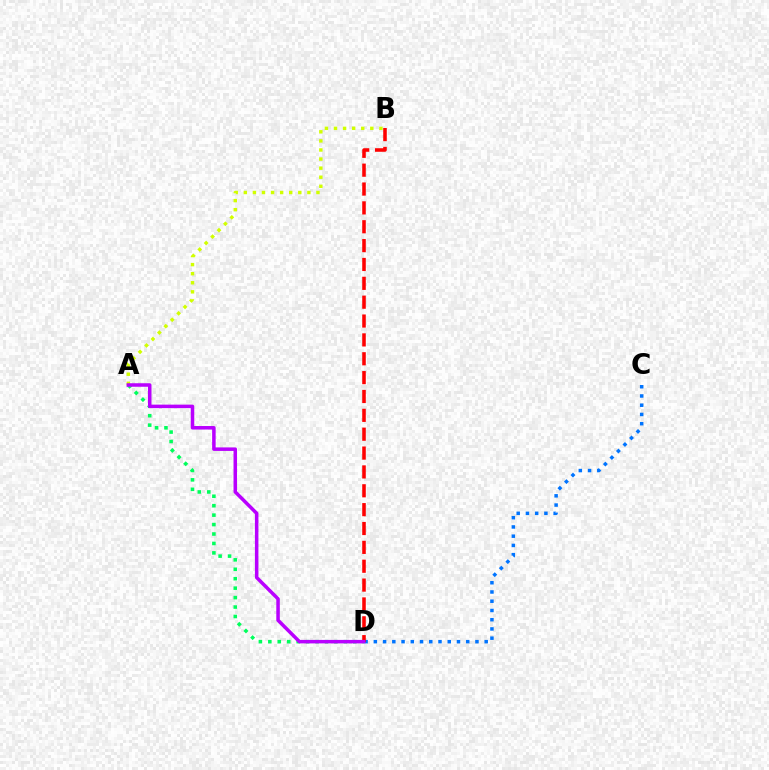{('A', 'B'): [{'color': '#d1ff00', 'line_style': 'dotted', 'thickness': 2.47}], ('C', 'D'): [{'color': '#0074ff', 'line_style': 'dotted', 'thickness': 2.51}], ('A', 'D'): [{'color': '#00ff5c', 'line_style': 'dotted', 'thickness': 2.57}, {'color': '#b900ff', 'line_style': 'solid', 'thickness': 2.53}], ('B', 'D'): [{'color': '#ff0000', 'line_style': 'dashed', 'thickness': 2.56}]}